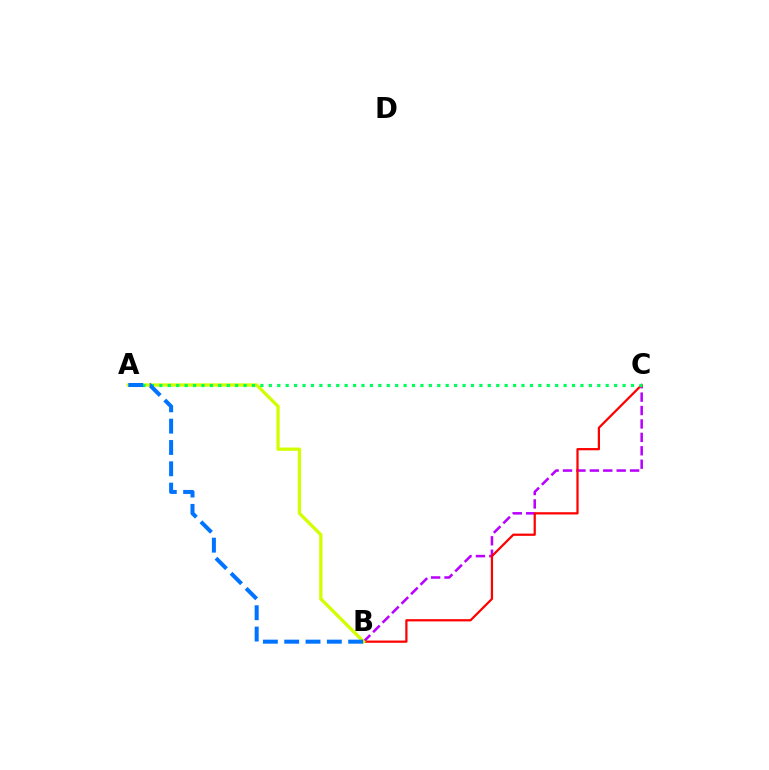{('B', 'C'): [{'color': '#b900ff', 'line_style': 'dashed', 'thickness': 1.82}, {'color': '#ff0000', 'line_style': 'solid', 'thickness': 1.61}], ('A', 'B'): [{'color': '#d1ff00', 'line_style': 'solid', 'thickness': 2.37}, {'color': '#0074ff', 'line_style': 'dashed', 'thickness': 2.9}], ('A', 'C'): [{'color': '#00ff5c', 'line_style': 'dotted', 'thickness': 2.29}]}